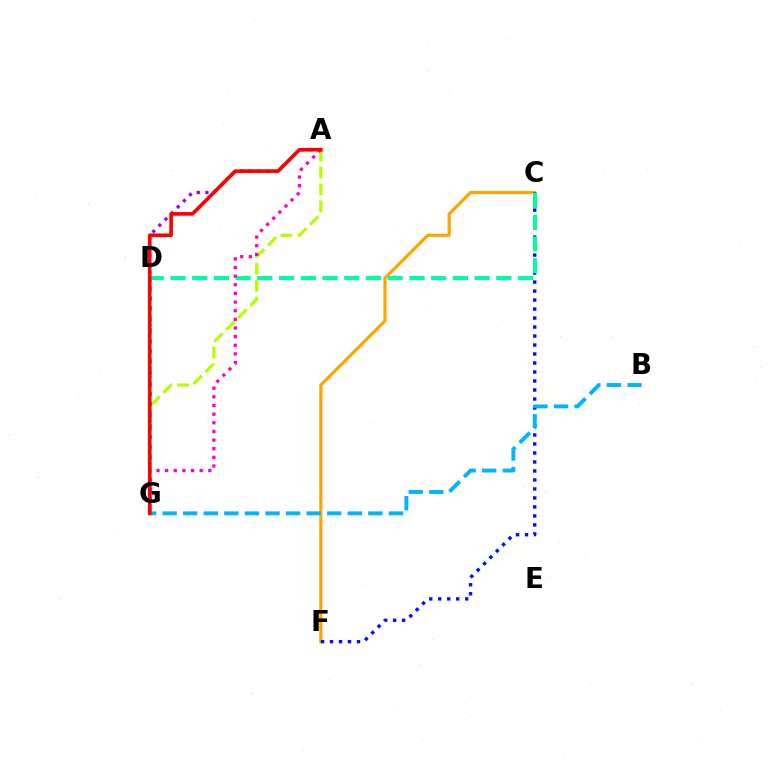{('A', 'G'): [{'color': '#b3ff00', 'line_style': 'dashed', 'thickness': 2.3}, {'color': '#9b00ff', 'line_style': 'dotted', 'thickness': 2.35}, {'color': '#ff00bd', 'line_style': 'dotted', 'thickness': 2.35}, {'color': '#ff0000', 'line_style': 'solid', 'thickness': 2.62}], ('D', 'G'): [{'color': '#08ff00', 'line_style': 'dotted', 'thickness': 2.89}], ('C', 'F'): [{'color': '#ffa500', 'line_style': 'solid', 'thickness': 2.29}, {'color': '#0010ff', 'line_style': 'dotted', 'thickness': 2.44}], ('B', 'G'): [{'color': '#00b5ff', 'line_style': 'dashed', 'thickness': 2.8}], ('C', 'D'): [{'color': '#00ff9d', 'line_style': 'dashed', 'thickness': 2.95}]}